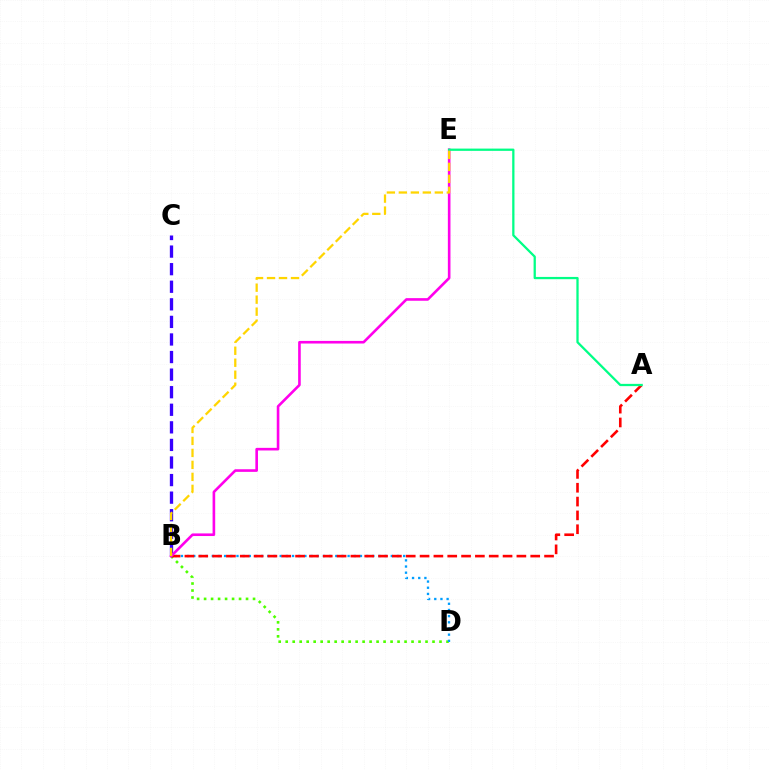{('B', 'D'): [{'color': '#4fff00', 'line_style': 'dotted', 'thickness': 1.9}, {'color': '#009eff', 'line_style': 'dotted', 'thickness': 1.68}], ('B', 'C'): [{'color': '#3700ff', 'line_style': 'dashed', 'thickness': 2.39}], ('A', 'B'): [{'color': '#ff0000', 'line_style': 'dashed', 'thickness': 1.88}], ('B', 'E'): [{'color': '#ff00ed', 'line_style': 'solid', 'thickness': 1.89}, {'color': '#ffd500', 'line_style': 'dashed', 'thickness': 1.63}], ('A', 'E'): [{'color': '#00ff86', 'line_style': 'solid', 'thickness': 1.63}]}